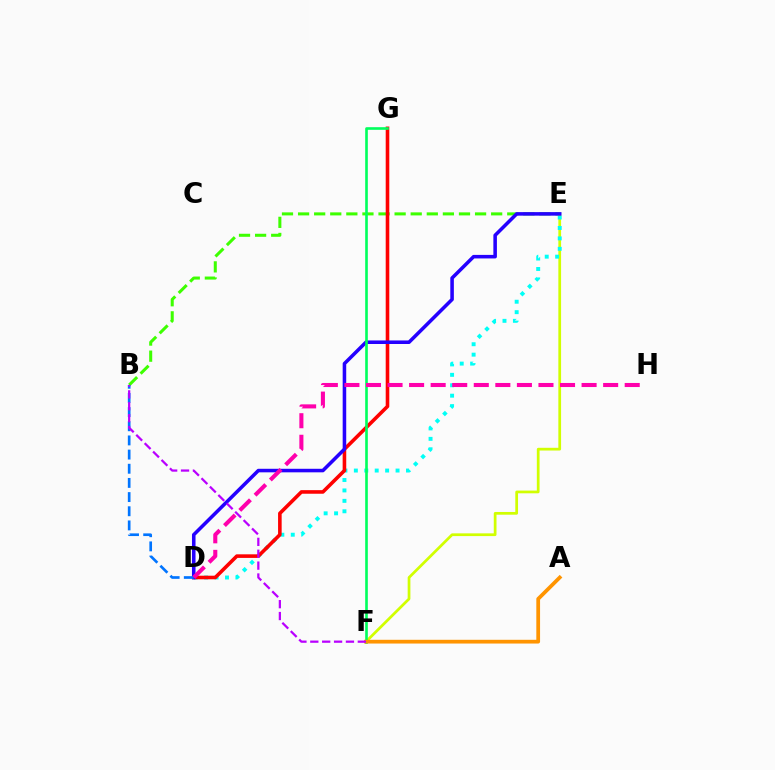{('B', 'E'): [{'color': '#3dff00', 'line_style': 'dashed', 'thickness': 2.19}], ('E', 'F'): [{'color': '#d1ff00', 'line_style': 'solid', 'thickness': 1.97}], ('D', 'E'): [{'color': '#00fff6', 'line_style': 'dotted', 'thickness': 2.83}, {'color': '#2500ff', 'line_style': 'solid', 'thickness': 2.55}], ('D', 'G'): [{'color': '#ff0000', 'line_style': 'solid', 'thickness': 2.58}], ('B', 'D'): [{'color': '#0074ff', 'line_style': 'dashed', 'thickness': 1.92}], ('F', 'G'): [{'color': '#00ff5c', 'line_style': 'solid', 'thickness': 1.9}], ('D', 'H'): [{'color': '#ff00ac', 'line_style': 'dashed', 'thickness': 2.93}], ('A', 'F'): [{'color': '#ff9400', 'line_style': 'solid', 'thickness': 2.69}], ('B', 'F'): [{'color': '#b900ff', 'line_style': 'dashed', 'thickness': 1.61}]}